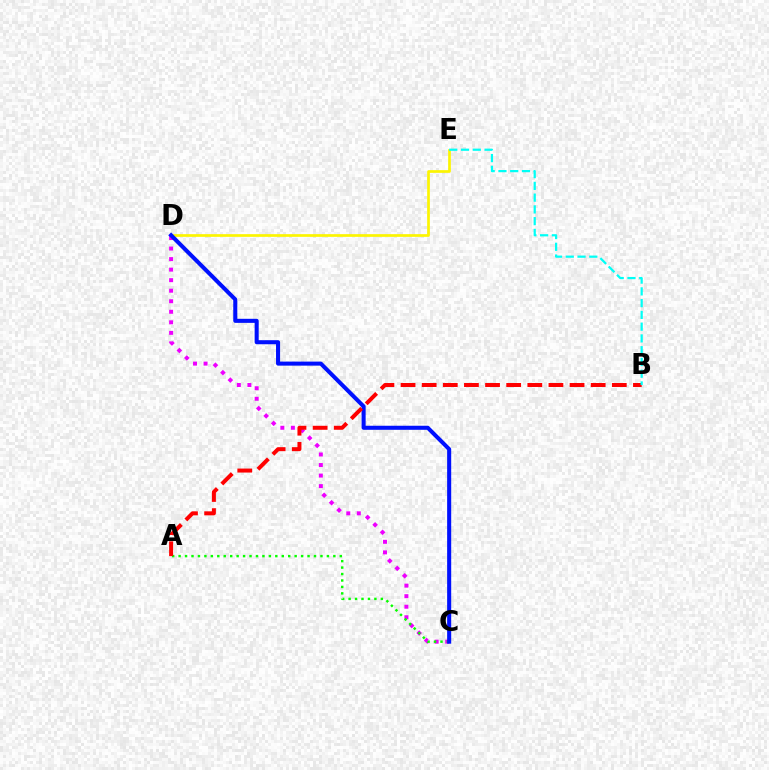{('C', 'D'): [{'color': '#ee00ff', 'line_style': 'dotted', 'thickness': 2.86}, {'color': '#0010ff', 'line_style': 'solid', 'thickness': 2.92}], ('D', 'E'): [{'color': '#fcf500', 'line_style': 'solid', 'thickness': 1.94}], ('A', 'C'): [{'color': '#08ff00', 'line_style': 'dotted', 'thickness': 1.75}], ('A', 'B'): [{'color': '#ff0000', 'line_style': 'dashed', 'thickness': 2.87}], ('B', 'E'): [{'color': '#00fff6', 'line_style': 'dashed', 'thickness': 1.6}]}